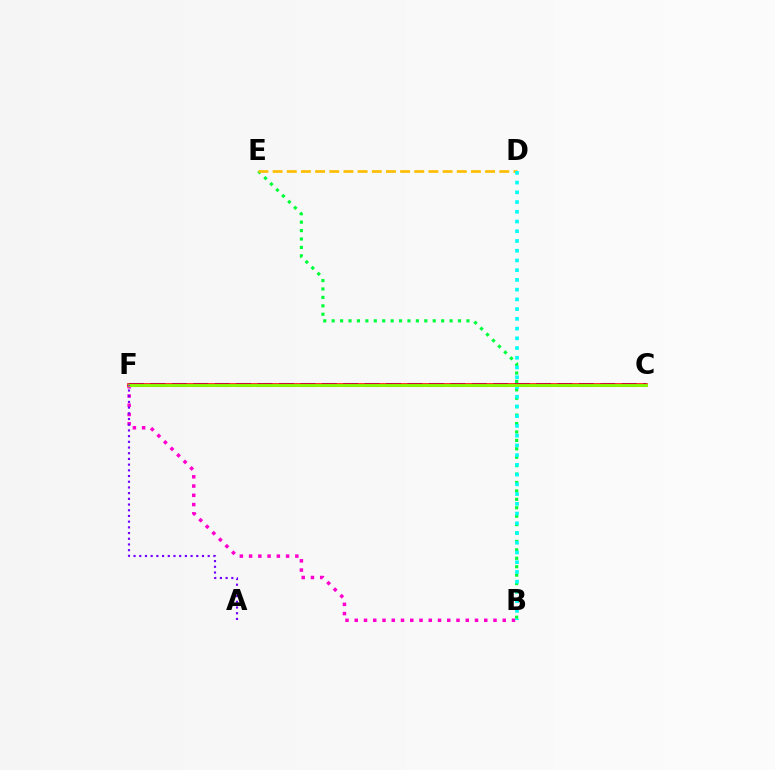{('C', 'F'): [{'color': '#004bff', 'line_style': 'dashed', 'thickness': 2.91}, {'color': '#ff0000', 'line_style': 'solid', 'thickness': 2.58}, {'color': '#84ff00', 'line_style': 'solid', 'thickness': 2.08}], ('B', 'E'): [{'color': '#00ff39', 'line_style': 'dotted', 'thickness': 2.29}], ('D', 'E'): [{'color': '#ffbd00', 'line_style': 'dashed', 'thickness': 1.92}], ('B', 'F'): [{'color': '#ff00cf', 'line_style': 'dotted', 'thickness': 2.51}], ('B', 'D'): [{'color': '#00fff6', 'line_style': 'dotted', 'thickness': 2.64}], ('A', 'F'): [{'color': '#7200ff', 'line_style': 'dotted', 'thickness': 1.55}]}